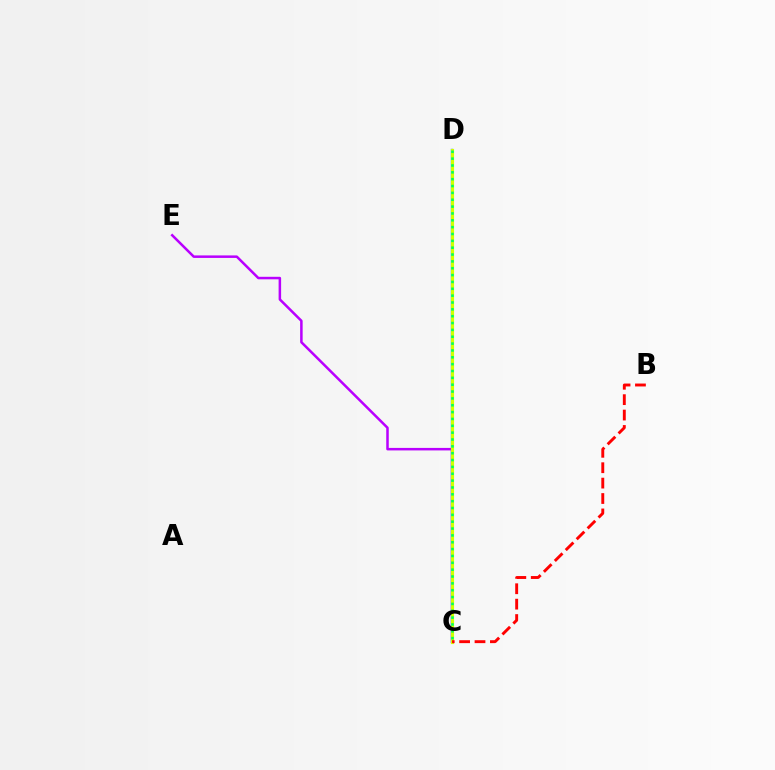{('C', 'D'): [{'color': '#0074ff', 'line_style': 'solid', 'thickness': 1.68}, {'color': '#d1ff00', 'line_style': 'solid', 'thickness': 2.27}, {'color': '#00ff5c', 'line_style': 'dotted', 'thickness': 1.86}], ('C', 'E'): [{'color': '#b900ff', 'line_style': 'solid', 'thickness': 1.81}], ('B', 'C'): [{'color': '#ff0000', 'line_style': 'dashed', 'thickness': 2.09}]}